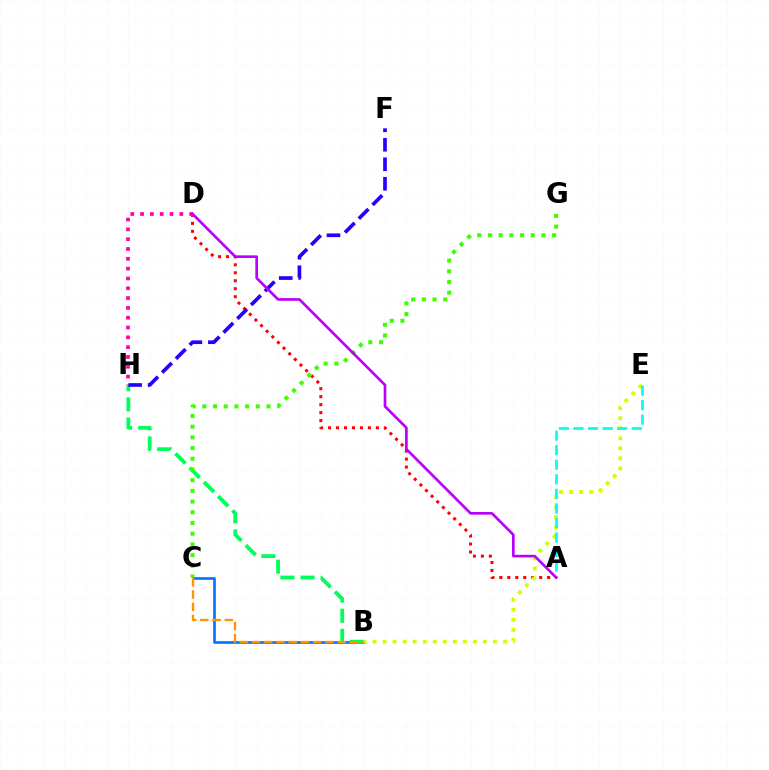{('A', 'D'): [{'color': '#ff0000', 'line_style': 'dotted', 'thickness': 2.16}, {'color': '#b900ff', 'line_style': 'solid', 'thickness': 1.91}], ('B', 'C'): [{'color': '#0074ff', 'line_style': 'solid', 'thickness': 1.91}, {'color': '#ff9400', 'line_style': 'dashed', 'thickness': 1.67}], ('B', 'E'): [{'color': '#d1ff00', 'line_style': 'dotted', 'thickness': 2.73}], ('A', 'E'): [{'color': '#00fff6', 'line_style': 'dashed', 'thickness': 1.98}], ('B', 'H'): [{'color': '#00ff5c', 'line_style': 'dashed', 'thickness': 2.74}], ('D', 'H'): [{'color': '#ff00ac', 'line_style': 'dotted', 'thickness': 2.67}], ('C', 'G'): [{'color': '#3dff00', 'line_style': 'dotted', 'thickness': 2.91}], ('F', 'H'): [{'color': '#2500ff', 'line_style': 'dashed', 'thickness': 2.65}]}